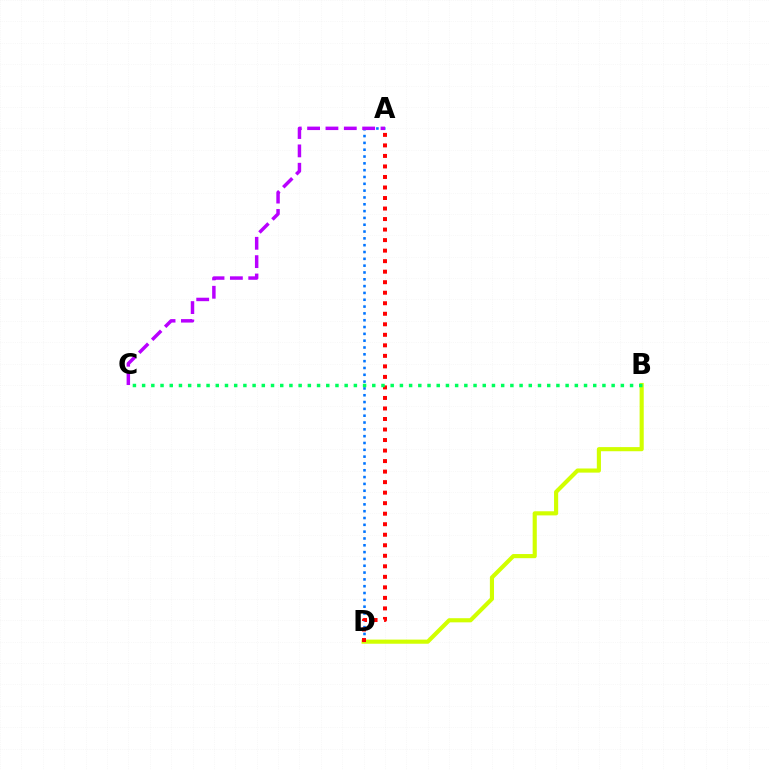{('B', 'D'): [{'color': '#d1ff00', 'line_style': 'solid', 'thickness': 2.98}], ('A', 'D'): [{'color': '#0074ff', 'line_style': 'dotted', 'thickness': 1.85}, {'color': '#ff0000', 'line_style': 'dotted', 'thickness': 2.86}], ('B', 'C'): [{'color': '#00ff5c', 'line_style': 'dotted', 'thickness': 2.5}], ('A', 'C'): [{'color': '#b900ff', 'line_style': 'dashed', 'thickness': 2.49}]}